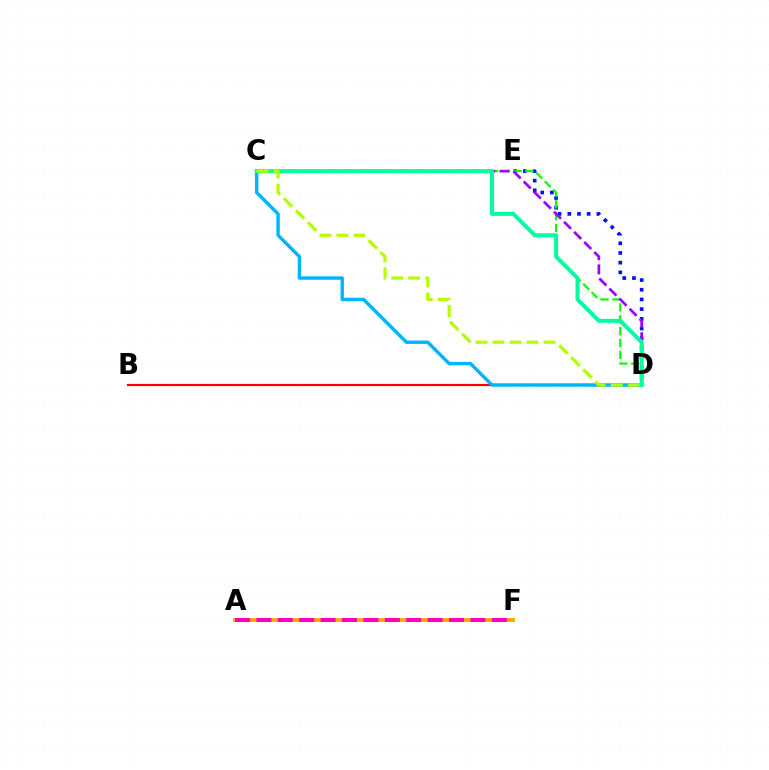{('A', 'F'): [{'color': '#ffa500', 'line_style': 'solid', 'thickness': 2.73}, {'color': '#ff00bd', 'line_style': 'dashed', 'thickness': 2.91}], ('D', 'E'): [{'color': '#0010ff', 'line_style': 'dotted', 'thickness': 2.63}], ('B', 'D'): [{'color': '#ff0000', 'line_style': 'solid', 'thickness': 1.56}], ('C', 'D'): [{'color': '#08ff00', 'line_style': 'dashed', 'thickness': 1.61}, {'color': '#9b00ff', 'line_style': 'dashed', 'thickness': 1.94}, {'color': '#00b5ff', 'line_style': 'solid', 'thickness': 2.46}, {'color': '#00ff9d', 'line_style': 'solid', 'thickness': 2.87}, {'color': '#b3ff00', 'line_style': 'dashed', 'thickness': 2.31}]}